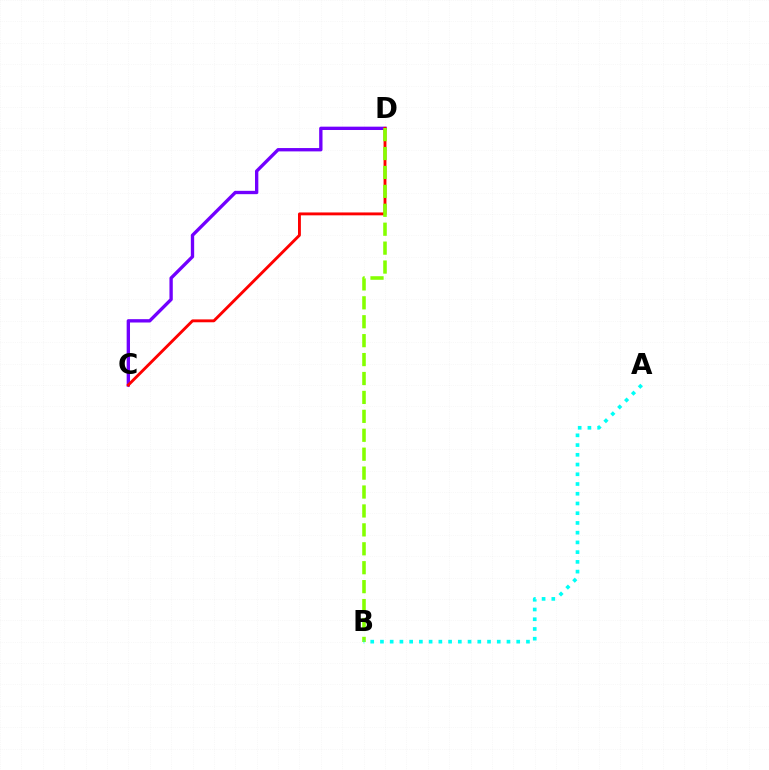{('C', 'D'): [{'color': '#7200ff', 'line_style': 'solid', 'thickness': 2.4}, {'color': '#ff0000', 'line_style': 'solid', 'thickness': 2.07}], ('B', 'D'): [{'color': '#84ff00', 'line_style': 'dashed', 'thickness': 2.57}], ('A', 'B'): [{'color': '#00fff6', 'line_style': 'dotted', 'thickness': 2.64}]}